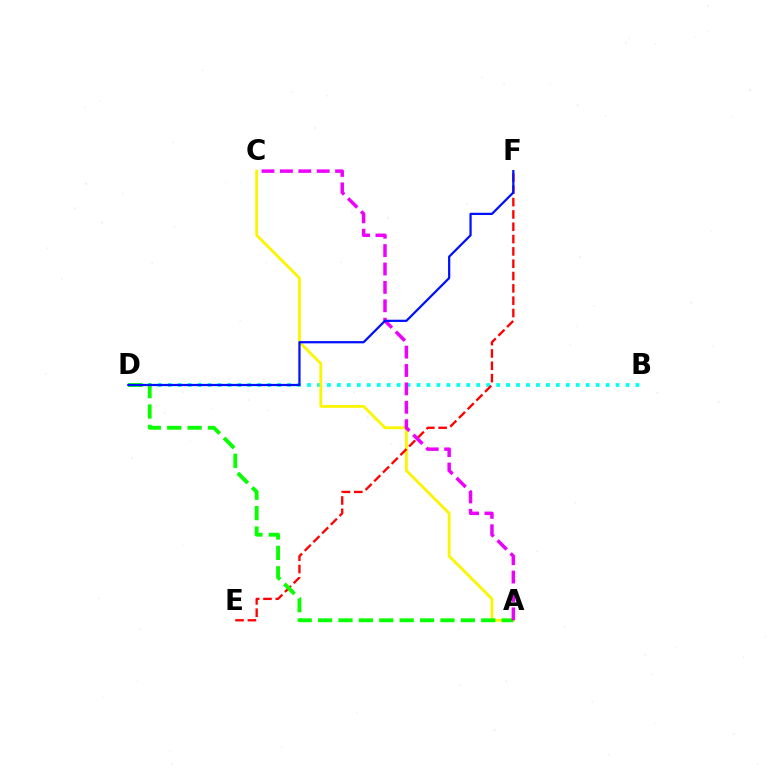{('B', 'D'): [{'color': '#00fff6', 'line_style': 'dotted', 'thickness': 2.7}], ('A', 'C'): [{'color': '#fcf500', 'line_style': 'solid', 'thickness': 2.02}, {'color': '#ee00ff', 'line_style': 'dashed', 'thickness': 2.5}], ('E', 'F'): [{'color': '#ff0000', 'line_style': 'dashed', 'thickness': 1.67}], ('A', 'D'): [{'color': '#08ff00', 'line_style': 'dashed', 'thickness': 2.77}], ('D', 'F'): [{'color': '#0010ff', 'line_style': 'solid', 'thickness': 1.61}]}